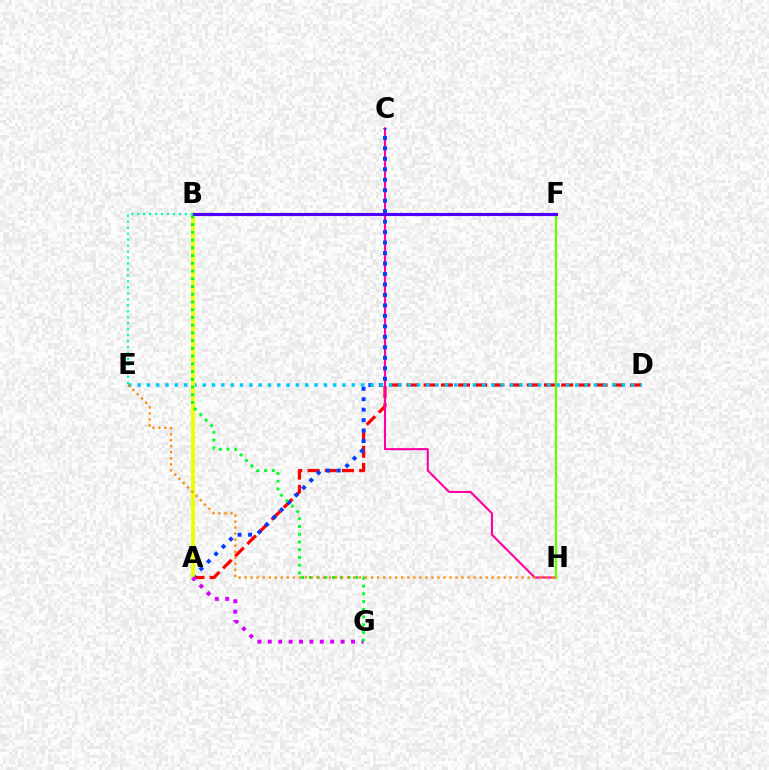{('A', 'D'): [{'color': '#ff0000', 'line_style': 'dashed', 'thickness': 2.34}], ('C', 'H'): [{'color': '#ff00a0', 'line_style': 'solid', 'thickness': 1.5}], ('A', 'C'): [{'color': '#003fff', 'line_style': 'dotted', 'thickness': 2.84}], ('F', 'H'): [{'color': '#66ff00', 'line_style': 'solid', 'thickness': 1.64}], ('D', 'E'): [{'color': '#00c7ff', 'line_style': 'dotted', 'thickness': 2.53}], ('A', 'B'): [{'color': '#eeff00', 'line_style': 'solid', 'thickness': 2.8}], ('A', 'G'): [{'color': '#d600ff', 'line_style': 'dotted', 'thickness': 2.83}], ('B', 'F'): [{'color': '#4f00ff', 'line_style': 'solid', 'thickness': 2.26}], ('B', 'G'): [{'color': '#00ff27', 'line_style': 'dotted', 'thickness': 2.1}], ('E', 'H'): [{'color': '#ff8800', 'line_style': 'dotted', 'thickness': 1.64}], ('B', 'E'): [{'color': '#00ffaf', 'line_style': 'dotted', 'thickness': 1.62}]}